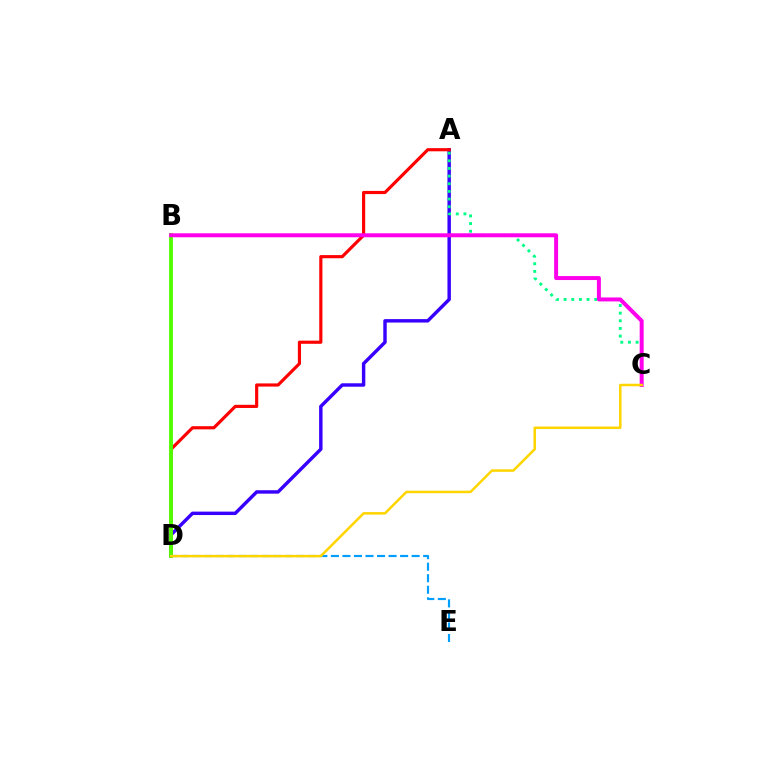{('D', 'E'): [{'color': '#009eff', 'line_style': 'dashed', 'thickness': 1.57}], ('A', 'D'): [{'color': '#3700ff', 'line_style': 'solid', 'thickness': 2.47}, {'color': '#ff0000', 'line_style': 'solid', 'thickness': 2.27}], ('A', 'C'): [{'color': '#00ff86', 'line_style': 'dotted', 'thickness': 2.08}], ('B', 'D'): [{'color': '#4fff00', 'line_style': 'solid', 'thickness': 2.76}], ('B', 'C'): [{'color': '#ff00ed', 'line_style': 'solid', 'thickness': 2.86}], ('C', 'D'): [{'color': '#ffd500', 'line_style': 'solid', 'thickness': 1.81}]}